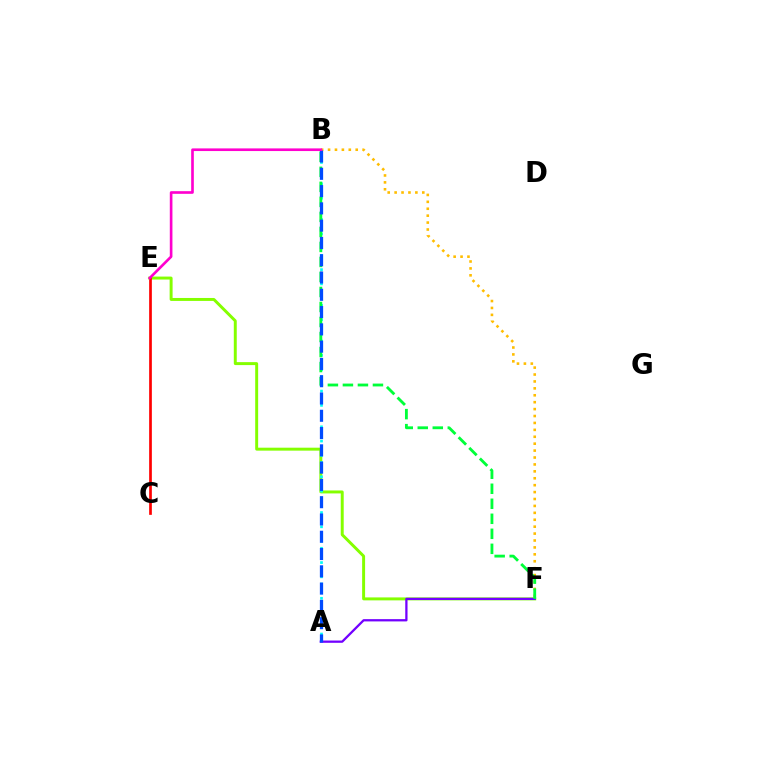{('B', 'F'): [{'color': '#ffbd00', 'line_style': 'dotted', 'thickness': 1.88}, {'color': '#00ff39', 'line_style': 'dashed', 'thickness': 2.04}], ('E', 'F'): [{'color': '#84ff00', 'line_style': 'solid', 'thickness': 2.13}], ('A', 'B'): [{'color': '#00fff6', 'line_style': 'dotted', 'thickness': 1.94}, {'color': '#004bff', 'line_style': 'dashed', 'thickness': 2.35}], ('C', 'E'): [{'color': '#ff0000', 'line_style': 'solid', 'thickness': 1.94}], ('A', 'F'): [{'color': '#7200ff', 'line_style': 'solid', 'thickness': 1.64}], ('B', 'E'): [{'color': '#ff00cf', 'line_style': 'solid', 'thickness': 1.91}]}